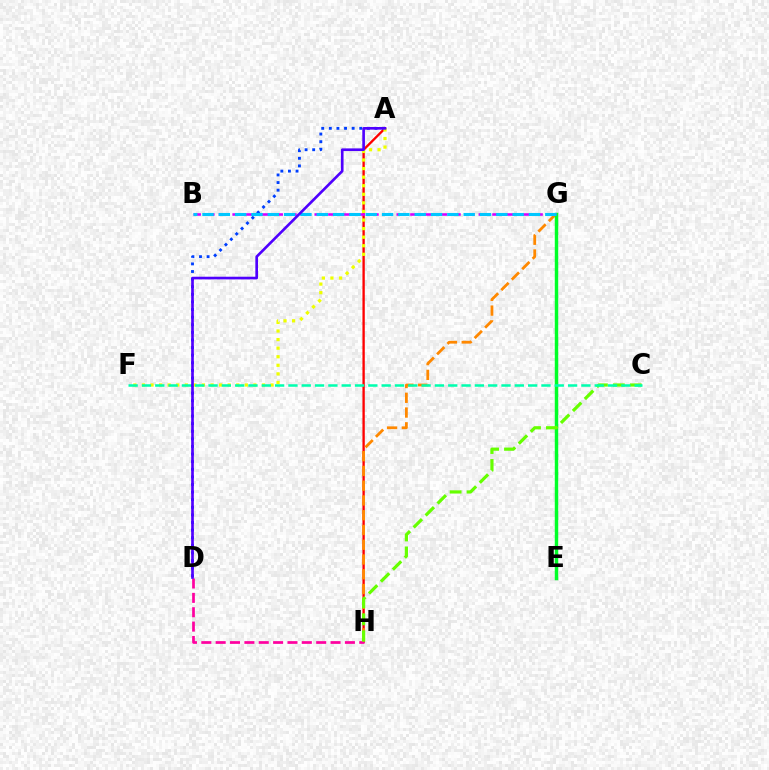{('A', 'H'): [{'color': '#ff0000', 'line_style': 'solid', 'thickness': 1.69}], ('G', 'H'): [{'color': '#ff8800', 'line_style': 'dashed', 'thickness': 2.01}], ('A', 'D'): [{'color': '#003fff', 'line_style': 'dotted', 'thickness': 2.07}, {'color': '#4f00ff', 'line_style': 'solid', 'thickness': 1.91}], ('D', 'H'): [{'color': '#ff00a0', 'line_style': 'dashed', 'thickness': 1.95}], ('A', 'F'): [{'color': '#eeff00', 'line_style': 'dotted', 'thickness': 2.33}], ('E', 'G'): [{'color': '#00ff27', 'line_style': 'solid', 'thickness': 2.49}], ('C', 'H'): [{'color': '#66ff00', 'line_style': 'dashed', 'thickness': 2.3}], ('C', 'F'): [{'color': '#00ffaf', 'line_style': 'dashed', 'thickness': 1.81}], ('B', 'G'): [{'color': '#d600ff', 'line_style': 'dashed', 'thickness': 1.86}, {'color': '#00c7ff', 'line_style': 'dashed', 'thickness': 2.22}]}